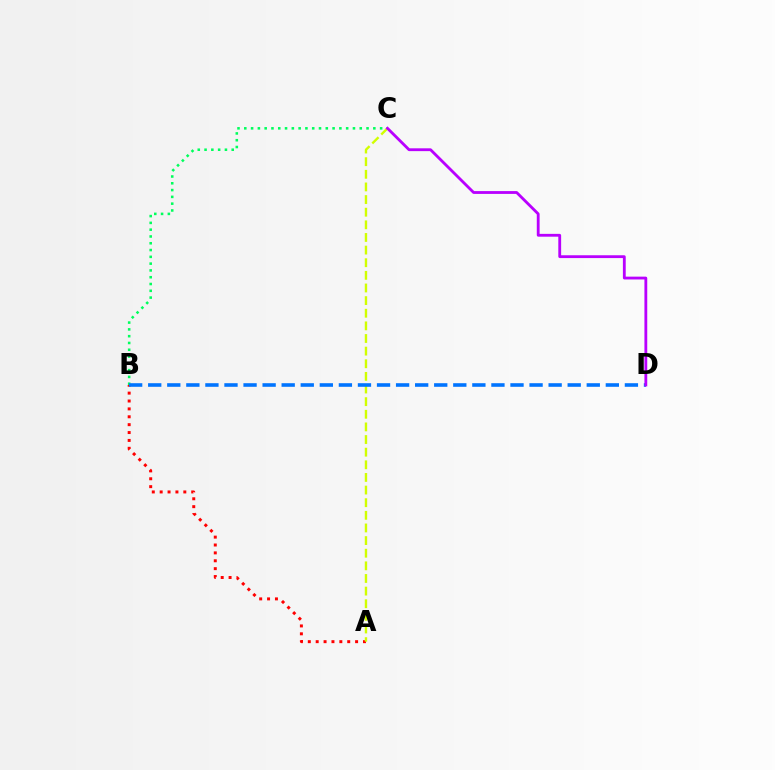{('A', 'B'): [{'color': '#ff0000', 'line_style': 'dotted', 'thickness': 2.14}], ('B', 'C'): [{'color': '#00ff5c', 'line_style': 'dotted', 'thickness': 1.85}], ('A', 'C'): [{'color': '#d1ff00', 'line_style': 'dashed', 'thickness': 1.72}], ('B', 'D'): [{'color': '#0074ff', 'line_style': 'dashed', 'thickness': 2.59}], ('C', 'D'): [{'color': '#b900ff', 'line_style': 'solid', 'thickness': 2.03}]}